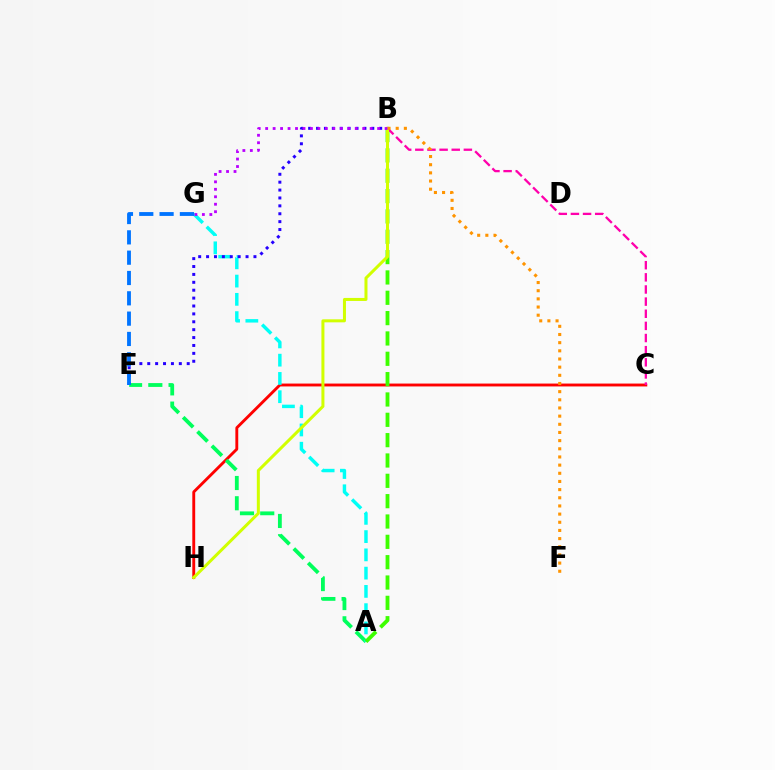{('C', 'H'): [{'color': '#ff0000', 'line_style': 'solid', 'thickness': 2.07}], ('A', 'E'): [{'color': '#00ff5c', 'line_style': 'dashed', 'thickness': 2.75}], ('A', 'G'): [{'color': '#00fff6', 'line_style': 'dashed', 'thickness': 2.48}], ('B', 'E'): [{'color': '#2500ff', 'line_style': 'dotted', 'thickness': 2.14}], ('E', 'G'): [{'color': '#0074ff', 'line_style': 'dashed', 'thickness': 2.76}], ('A', 'B'): [{'color': '#3dff00', 'line_style': 'dashed', 'thickness': 2.76}], ('B', 'C'): [{'color': '#ff00ac', 'line_style': 'dashed', 'thickness': 1.65}], ('B', 'H'): [{'color': '#d1ff00', 'line_style': 'solid', 'thickness': 2.17}], ('B', 'F'): [{'color': '#ff9400', 'line_style': 'dotted', 'thickness': 2.22}], ('B', 'G'): [{'color': '#b900ff', 'line_style': 'dotted', 'thickness': 2.03}]}